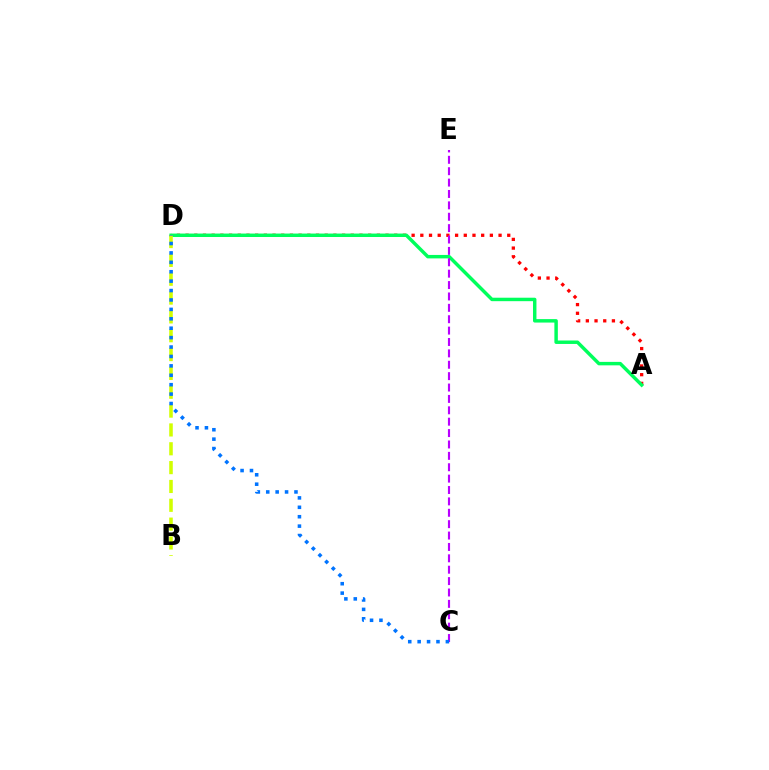{('A', 'D'): [{'color': '#ff0000', 'line_style': 'dotted', 'thickness': 2.36}, {'color': '#00ff5c', 'line_style': 'solid', 'thickness': 2.49}], ('C', 'E'): [{'color': '#b900ff', 'line_style': 'dashed', 'thickness': 1.55}], ('B', 'D'): [{'color': '#d1ff00', 'line_style': 'dashed', 'thickness': 2.56}], ('C', 'D'): [{'color': '#0074ff', 'line_style': 'dotted', 'thickness': 2.56}]}